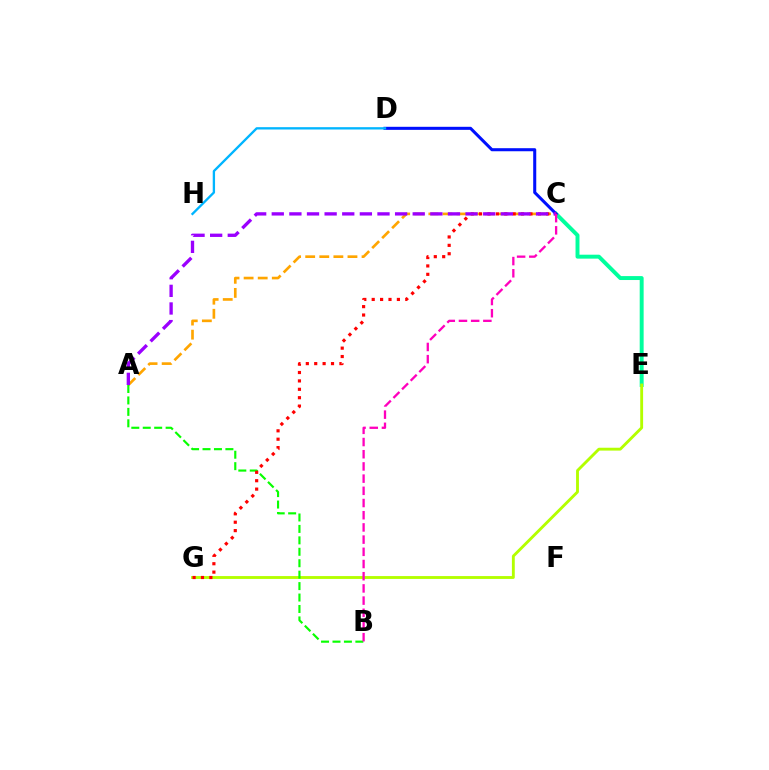{('C', 'E'): [{'color': '#00ff9d', 'line_style': 'solid', 'thickness': 2.83}], ('C', 'D'): [{'color': '#0010ff', 'line_style': 'solid', 'thickness': 2.2}], ('D', 'H'): [{'color': '#00b5ff', 'line_style': 'solid', 'thickness': 1.68}], ('E', 'G'): [{'color': '#b3ff00', 'line_style': 'solid', 'thickness': 2.06}], ('A', 'C'): [{'color': '#ffa500', 'line_style': 'dashed', 'thickness': 1.91}, {'color': '#9b00ff', 'line_style': 'dashed', 'thickness': 2.39}], ('A', 'B'): [{'color': '#08ff00', 'line_style': 'dashed', 'thickness': 1.55}], ('C', 'G'): [{'color': '#ff0000', 'line_style': 'dotted', 'thickness': 2.28}], ('B', 'C'): [{'color': '#ff00bd', 'line_style': 'dashed', 'thickness': 1.66}]}